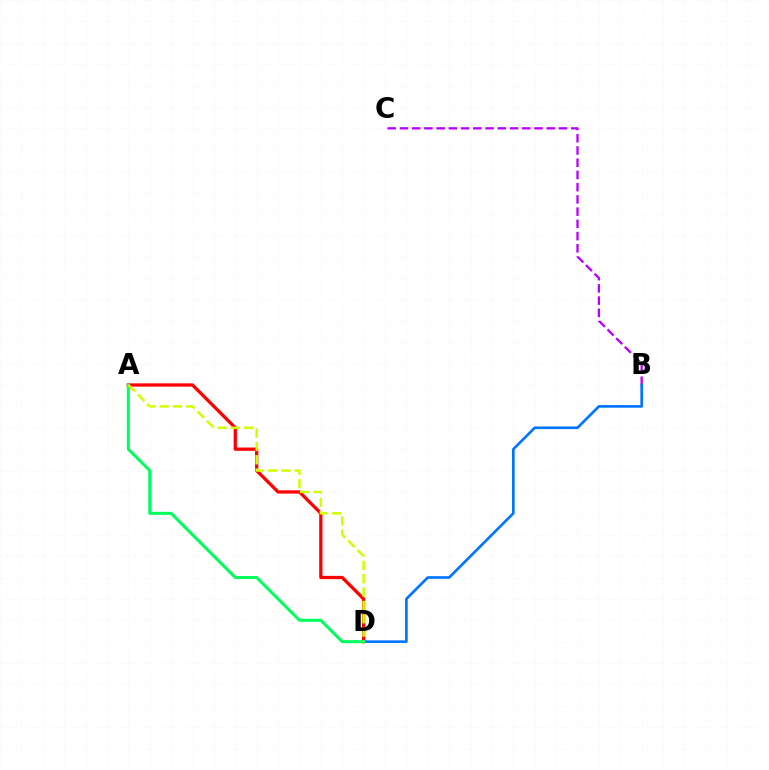{('B', 'C'): [{'color': '#b900ff', 'line_style': 'dashed', 'thickness': 1.66}], ('A', 'D'): [{'color': '#ff0000', 'line_style': 'solid', 'thickness': 2.35}, {'color': '#00ff5c', 'line_style': 'solid', 'thickness': 2.18}, {'color': '#d1ff00', 'line_style': 'dashed', 'thickness': 1.81}], ('B', 'D'): [{'color': '#0074ff', 'line_style': 'solid', 'thickness': 1.9}]}